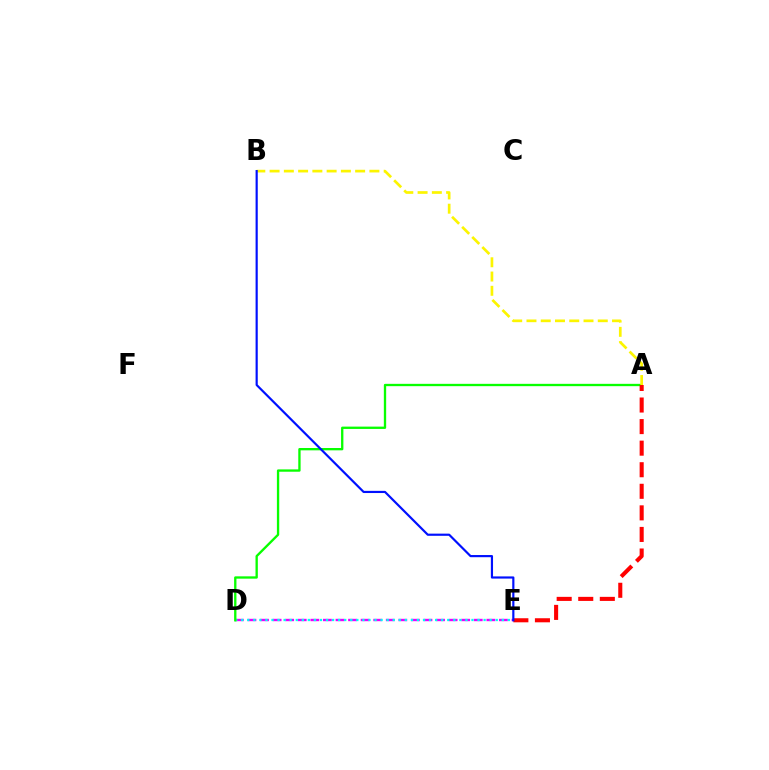{('D', 'E'): [{'color': '#ee00ff', 'line_style': 'dashed', 'thickness': 1.71}, {'color': '#00fff6', 'line_style': 'dotted', 'thickness': 1.65}], ('A', 'D'): [{'color': '#08ff00', 'line_style': 'solid', 'thickness': 1.68}], ('A', 'B'): [{'color': '#fcf500', 'line_style': 'dashed', 'thickness': 1.94}], ('A', 'E'): [{'color': '#ff0000', 'line_style': 'dashed', 'thickness': 2.93}], ('B', 'E'): [{'color': '#0010ff', 'line_style': 'solid', 'thickness': 1.57}]}